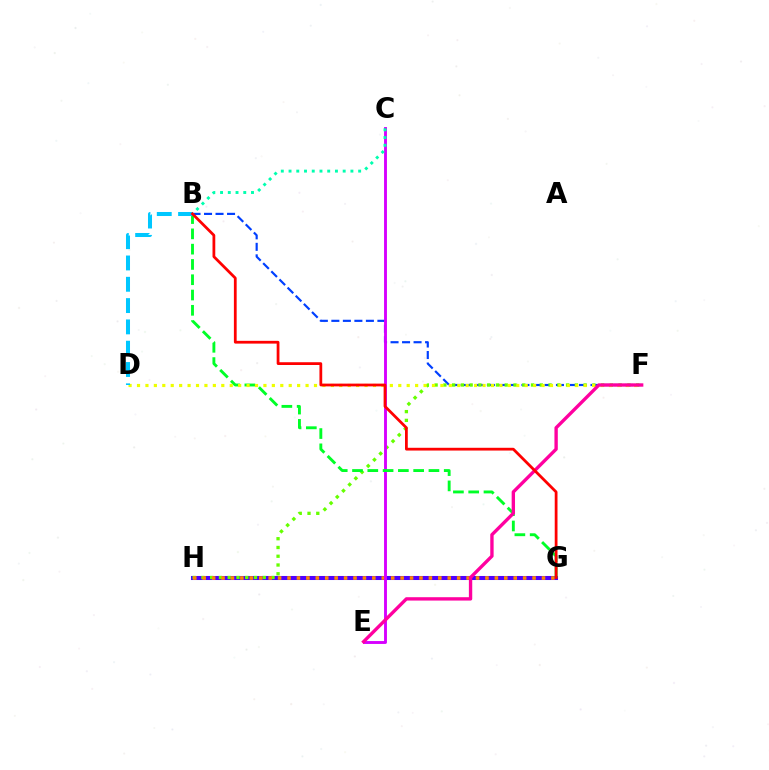{('G', 'H'): [{'color': '#4f00ff', 'line_style': 'solid', 'thickness': 2.91}, {'color': '#ff8800', 'line_style': 'dotted', 'thickness': 2.56}], ('B', 'F'): [{'color': '#003fff', 'line_style': 'dashed', 'thickness': 1.56}], ('F', 'H'): [{'color': '#66ff00', 'line_style': 'dotted', 'thickness': 2.38}], ('C', 'E'): [{'color': '#d600ff', 'line_style': 'solid', 'thickness': 2.08}], ('B', 'G'): [{'color': '#00ff27', 'line_style': 'dashed', 'thickness': 2.08}, {'color': '#ff0000', 'line_style': 'solid', 'thickness': 1.99}], ('D', 'F'): [{'color': '#eeff00', 'line_style': 'dotted', 'thickness': 2.29}], ('B', 'D'): [{'color': '#00c7ff', 'line_style': 'dashed', 'thickness': 2.89}], ('E', 'F'): [{'color': '#ff00a0', 'line_style': 'solid', 'thickness': 2.42}], ('B', 'C'): [{'color': '#00ffaf', 'line_style': 'dotted', 'thickness': 2.1}]}